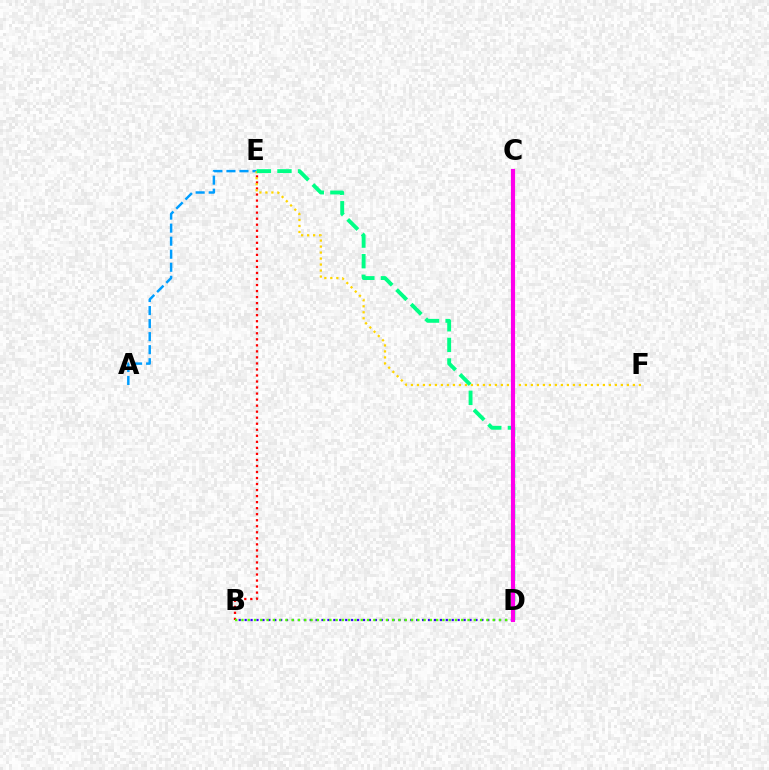{('A', 'E'): [{'color': '#009eff', 'line_style': 'dashed', 'thickness': 1.77}], ('B', 'E'): [{'color': '#ff0000', 'line_style': 'dotted', 'thickness': 1.64}], ('B', 'D'): [{'color': '#3700ff', 'line_style': 'dotted', 'thickness': 1.61}, {'color': '#4fff00', 'line_style': 'dotted', 'thickness': 1.71}], ('E', 'F'): [{'color': '#ffd500', 'line_style': 'dotted', 'thickness': 1.63}], ('D', 'E'): [{'color': '#00ff86', 'line_style': 'dashed', 'thickness': 2.8}], ('C', 'D'): [{'color': '#ff00ed', 'line_style': 'solid', 'thickness': 2.98}]}